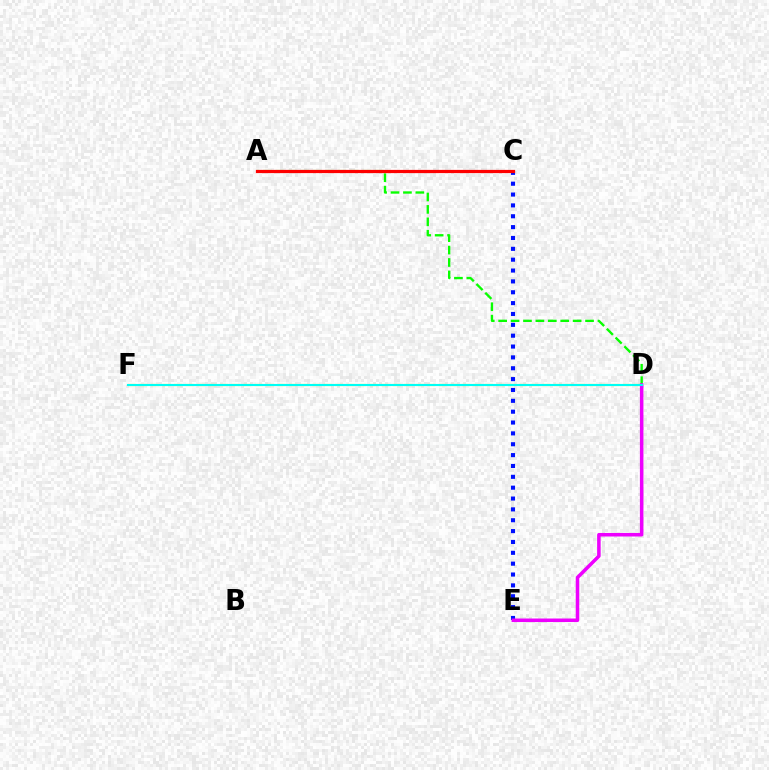{('D', 'F'): [{'color': '#fcf500', 'line_style': 'dashed', 'thickness': 1.56}, {'color': '#00fff6', 'line_style': 'solid', 'thickness': 1.52}], ('C', 'E'): [{'color': '#0010ff', 'line_style': 'dotted', 'thickness': 2.95}], ('A', 'D'): [{'color': '#08ff00', 'line_style': 'dashed', 'thickness': 1.69}], ('A', 'C'): [{'color': '#ff0000', 'line_style': 'solid', 'thickness': 2.32}], ('D', 'E'): [{'color': '#ee00ff', 'line_style': 'solid', 'thickness': 2.54}]}